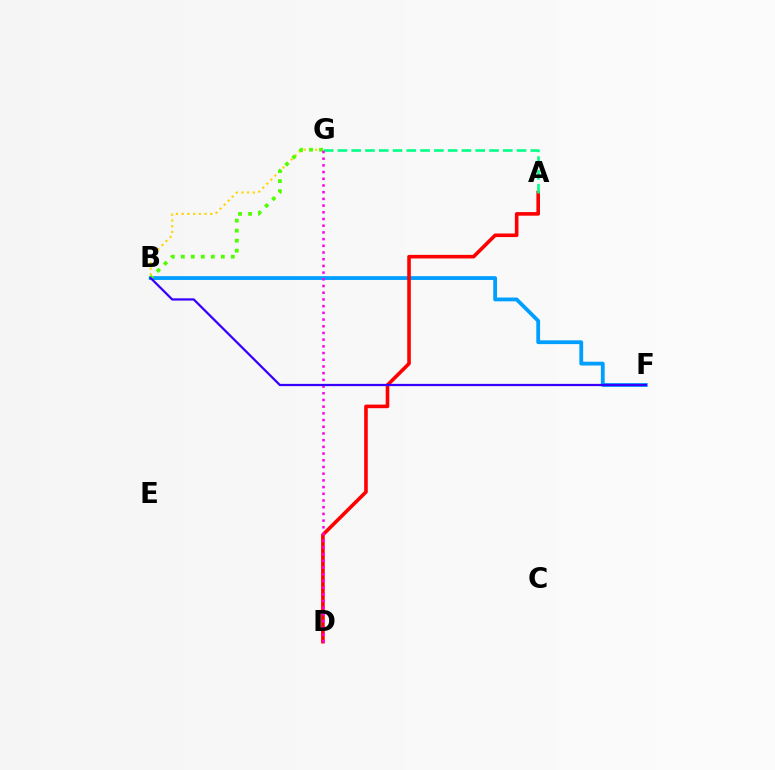{('B', 'F'): [{'color': '#009eff', 'line_style': 'solid', 'thickness': 2.73}, {'color': '#3700ff', 'line_style': 'solid', 'thickness': 1.62}], ('A', 'D'): [{'color': '#ff0000', 'line_style': 'solid', 'thickness': 2.59}], ('B', 'G'): [{'color': '#ffd500', 'line_style': 'dotted', 'thickness': 1.55}, {'color': '#4fff00', 'line_style': 'dotted', 'thickness': 2.72}], ('A', 'G'): [{'color': '#00ff86', 'line_style': 'dashed', 'thickness': 1.87}], ('D', 'G'): [{'color': '#ff00ed', 'line_style': 'dotted', 'thickness': 1.82}]}